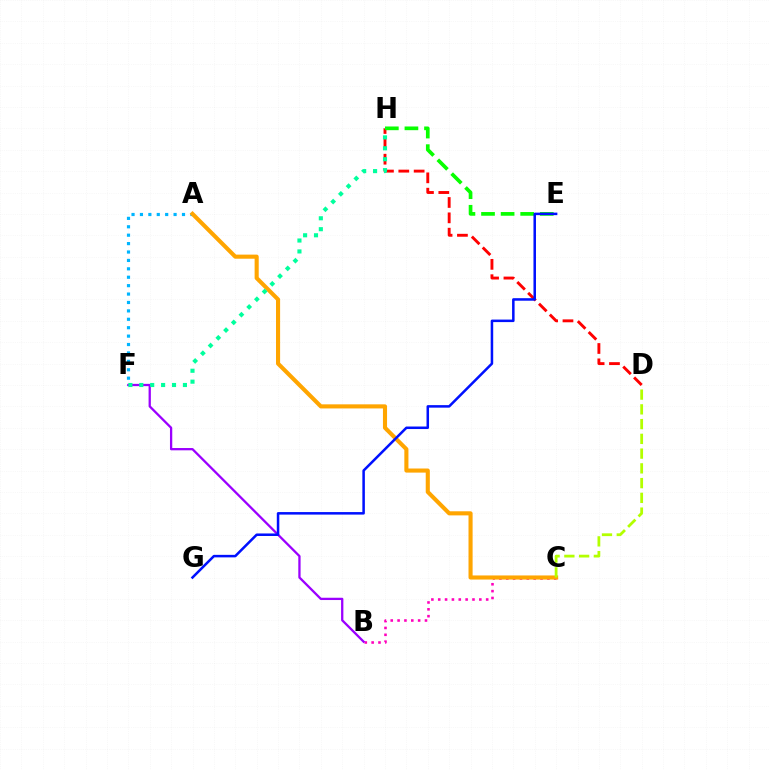{('D', 'H'): [{'color': '#ff0000', 'line_style': 'dashed', 'thickness': 2.09}], ('A', 'F'): [{'color': '#00b5ff', 'line_style': 'dotted', 'thickness': 2.29}], ('B', 'C'): [{'color': '#ff00bd', 'line_style': 'dotted', 'thickness': 1.86}], ('B', 'F'): [{'color': '#9b00ff', 'line_style': 'solid', 'thickness': 1.65}], ('E', 'H'): [{'color': '#08ff00', 'line_style': 'dashed', 'thickness': 2.66}], ('A', 'C'): [{'color': '#ffa500', 'line_style': 'solid', 'thickness': 2.95}], ('C', 'D'): [{'color': '#b3ff00', 'line_style': 'dashed', 'thickness': 2.0}], ('F', 'H'): [{'color': '#00ff9d', 'line_style': 'dotted', 'thickness': 2.96}], ('E', 'G'): [{'color': '#0010ff', 'line_style': 'solid', 'thickness': 1.82}]}